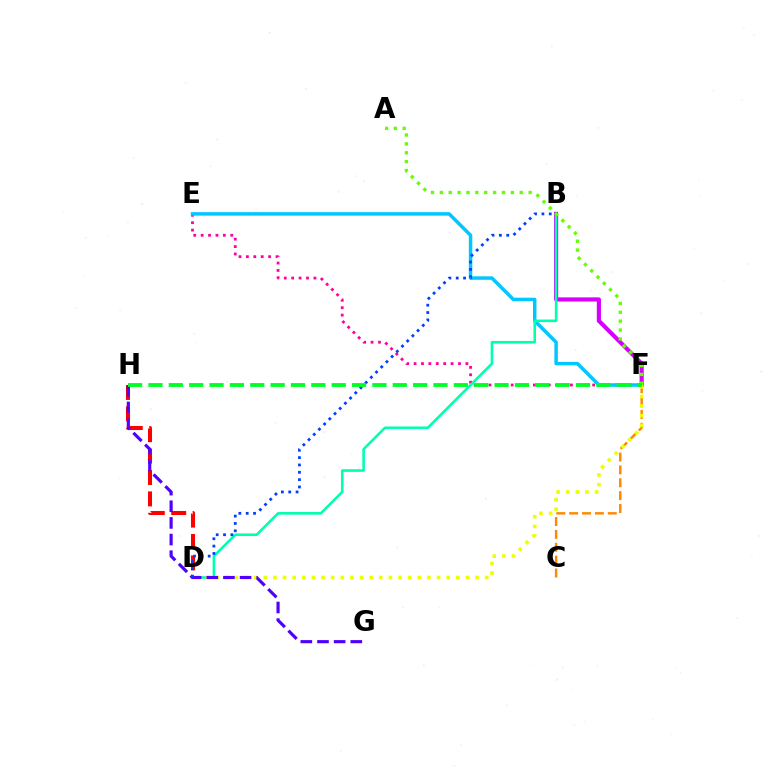{('C', 'F'): [{'color': '#ff8800', 'line_style': 'dashed', 'thickness': 1.75}], ('D', 'H'): [{'color': '#ff0000', 'line_style': 'dashed', 'thickness': 2.91}], ('E', 'F'): [{'color': '#ff00a0', 'line_style': 'dotted', 'thickness': 2.01}, {'color': '#00c7ff', 'line_style': 'solid', 'thickness': 2.51}], ('B', 'F'): [{'color': '#d600ff', 'line_style': 'solid', 'thickness': 2.99}], ('B', 'D'): [{'color': '#00ffaf', 'line_style': 'solid', 'thickness': 1.87}, {'color': '#003fff', 'line_style': 'dotted', 'thickness': 1.99}], ('D', 'F'): [{'color': '#eeff00', 'line_style': 'dotted', 'thickness': 2.62}], ('A', 'F'): [{'color': '#66ff00', 'line_style': 'dotted', 'thickness': 2.41}], ('G', 'H'): [{'color': '#4f00ff', 'line_style': 'dashed', 'thickness': 2.26}], ('F', 'H'): [{'color': '#00ff27', 'line_style': 'dashed', 'thickness': 2.77}]}